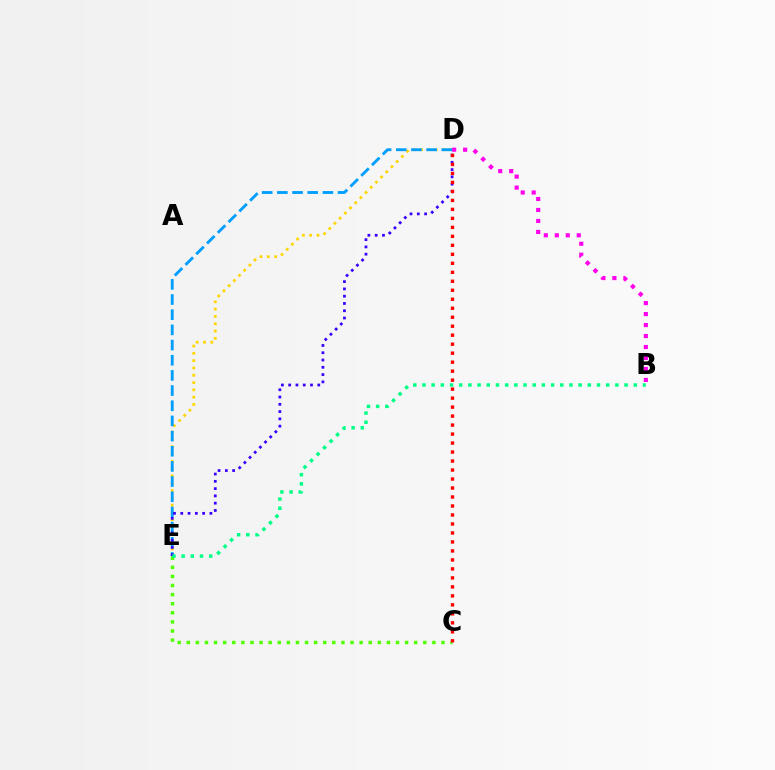{('D', 'E'): [{'color': '#ffd500', 'line_style': 'dotted', 'thickness': 1.98}, {'color': '#009eff', 'line_style': 'dashed', 'thickness': 2.06}, {'color': '#3700ff', 'line_style': 'dotted', 'thickness': 1.98}], ('B', 'D'): [{'color': '#ff00ed', 'line_style': 'dotted', 'thickness': 2.98}], ('C', 'E'): [{'color': '#4fff00', 'line_style': 'dotted', 'thickness': 2.47}], ('C', 'D'): [{'color': '#ff0000', 'line_style': 'dotted', 'thickness': 2.44}], ('B', 'E'): [{'color': '#00ff86', 'line_style': 'dotted', 'thickness': 2.5}]}